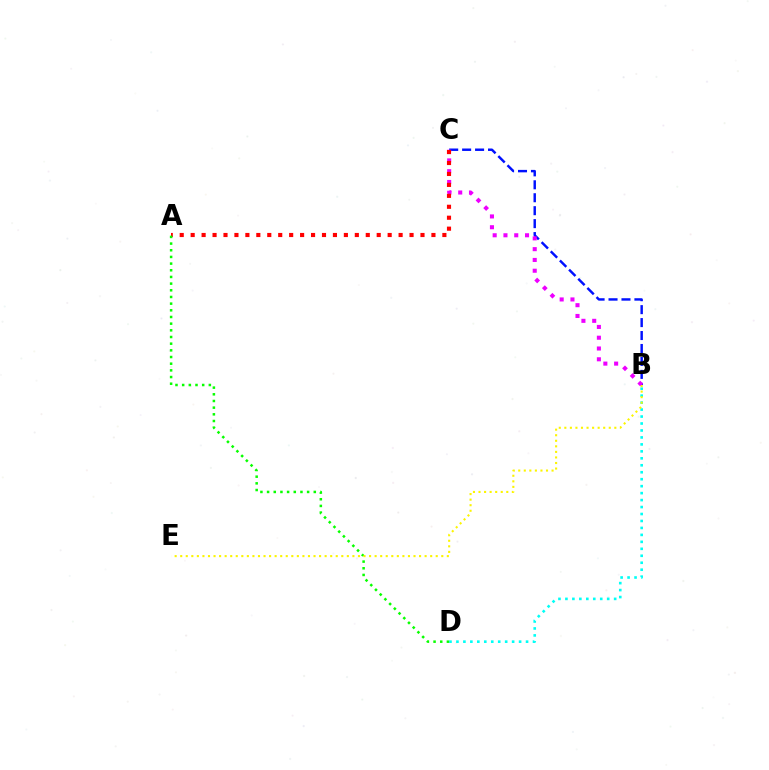{('B', 'C'): [{'color': '#0010ff', 'line_style': 'dashed', 'thickness': 1.76}, {'color': '#ee00ff', 'line_style': 'dotted', 'thickness': 2.93}], ('B', 'D'): [{'color': '#00fff6', 'line_style': 'dotted', 'thickness': 1.89}], ('A', 'C'): [{'color': '#ff0000', 'line_style': 'dotted', 'thickness': 2.97}], ('A', 'D'): [{'color': '#08ff00', 'line_style': 'dotted', 'thickness': 1.81}], ('B', 'E'): [{'color': '#fcf500', 'line_style': 'dotted', 'thickness': 1.51}]}